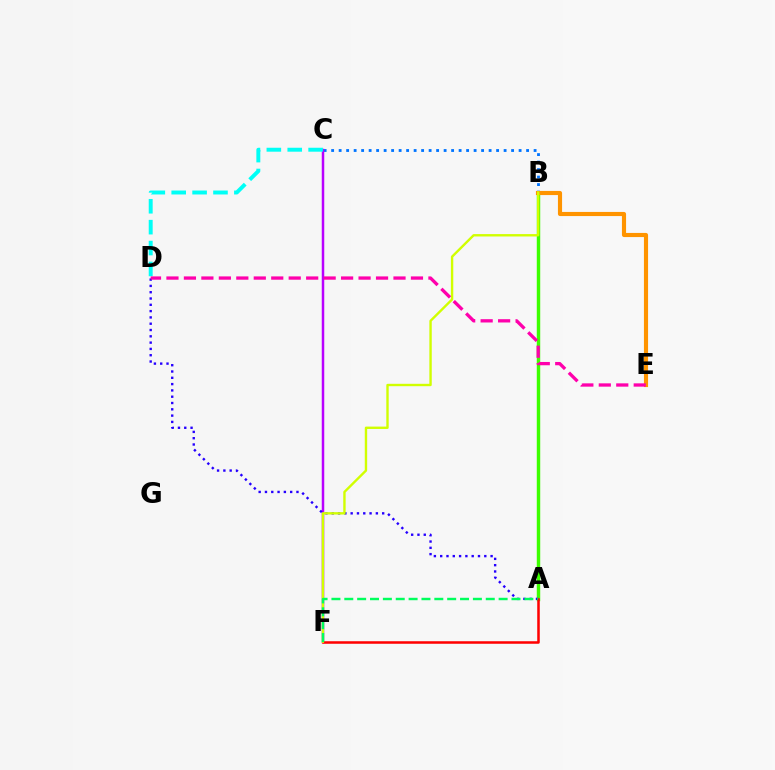{('A', 'B'): [{'color': '#3dff00', 'line_style': 'solid', 'thickness': 2.48}], ('B', 'C'): [{'color': '#0074ff', 'line_style': 'dotted', 'thickness': 2.04}], ('C', 'F'): [{'color': '#b900ff', 'line_style': 'solid', 'thickness': 1.8}], ('A', 'D'): [{'color': '#2500ff', 'line_style': 'dotted', 'thickness': 1.71}], ('B', 'E'): [{'color': '#ff9400', 'line_style': 'solid', 'thickness': 2.97}], ('C', 'D'): [{'color': '#00fff6', 'line_style': 'dashed', 'thickness': 2.84}], ('A', 'F'): [{'color': '#ff0000', 'line_style': 'solid', 'thickness': 1.82}, {'color': '#00ff5c', 'line_style': 'dashed', 'thickness': 1.75}], ('B', 'F'): [{'color': '#d1ff00', 'line_style': 'solid', 'thickness': 1.72}], ('D', 'E'): [{'color': '#ff00ac', 'line_style': 'dashed', 'thickness': 2.37}]}